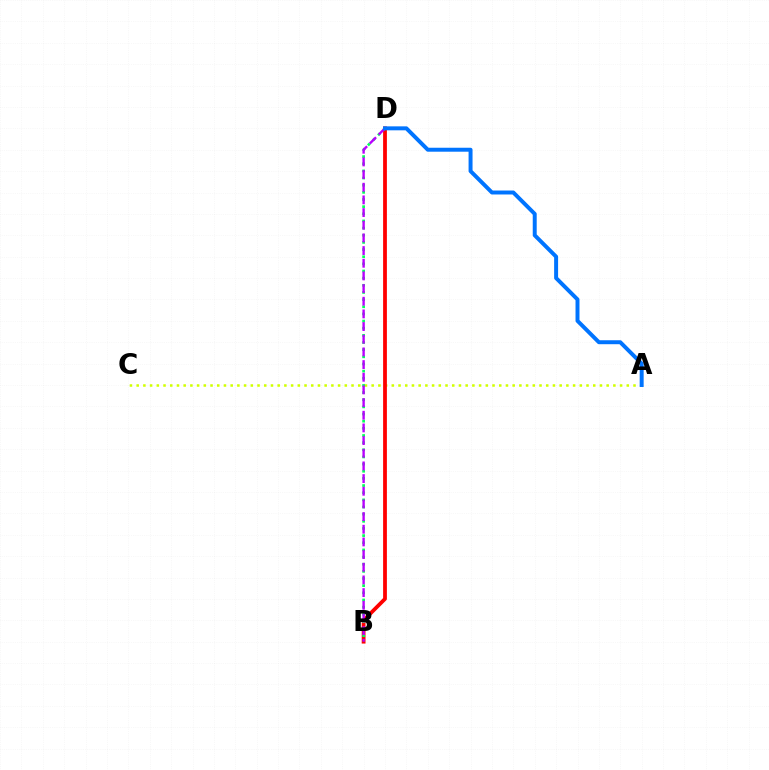{('A', 'C'): [{'color': '#d1ff00', 'line_style': 'dotted', 'thickness': 1.82}], ('B', 'D'): [{'color': '#ff0000', 'line_style': 'solid', 'thickness': 2.72}, {'color': '#00ff5c', 'line_style': 'dotted', 'thickness': 1.94}, {'color': '#b900ff', 'line_style': 'dashed', 'thickness': 1.72}], ('A', 'D'): [{'color': '#0074ff', 'line_style': 'solid', 'thickness': 2.85}]}